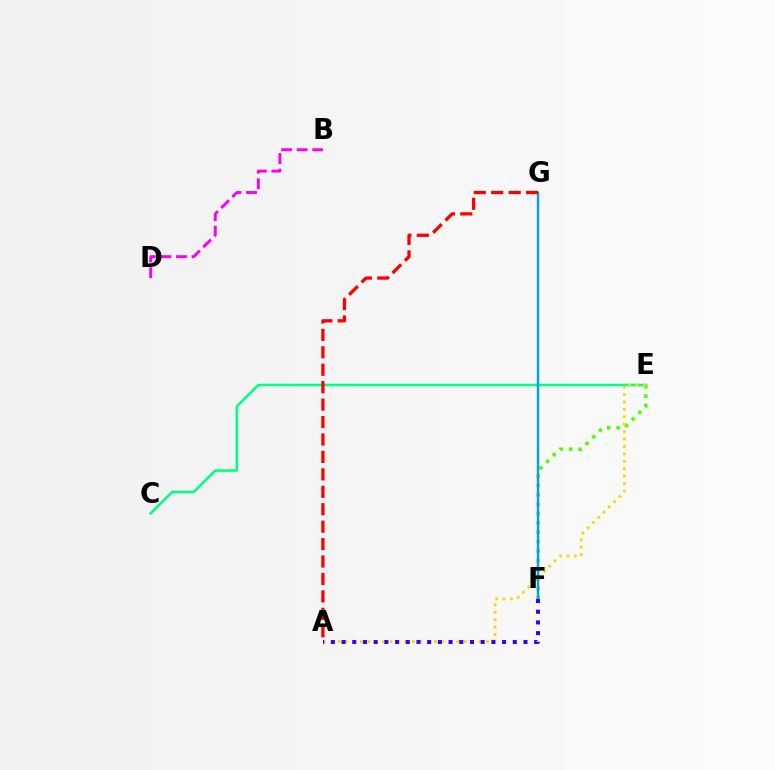{('C', 'E'): [{'color': '#00ff86', 'line_style': 'solid', 'thickness': 1.84}], ('E', 'F'): [{'color': '#4fff00', 'line_style': 'dotted', 'thickness': 2.55}], ('B', 'D'): [{'color': '#ff00ed', 'line_style': 'dashed', 'thickness': 2.12}], ('A', 'E'): [{'color': '#ffd500', 'line_style': 'dotted', 'thickness': 2.01}], ('F', 'G'): [{'color': '#009eff', 'line_style': 'solid', 'thickness': 1.73}], ('A', 'G'): [{'color': '#ff0000', 'line_style': 'dashed', 'thickness': 2.37}], ('A', 'F'): [{'color': '#3700ff', 'line_style': 'dotted', 'thickness': 2.91}]}